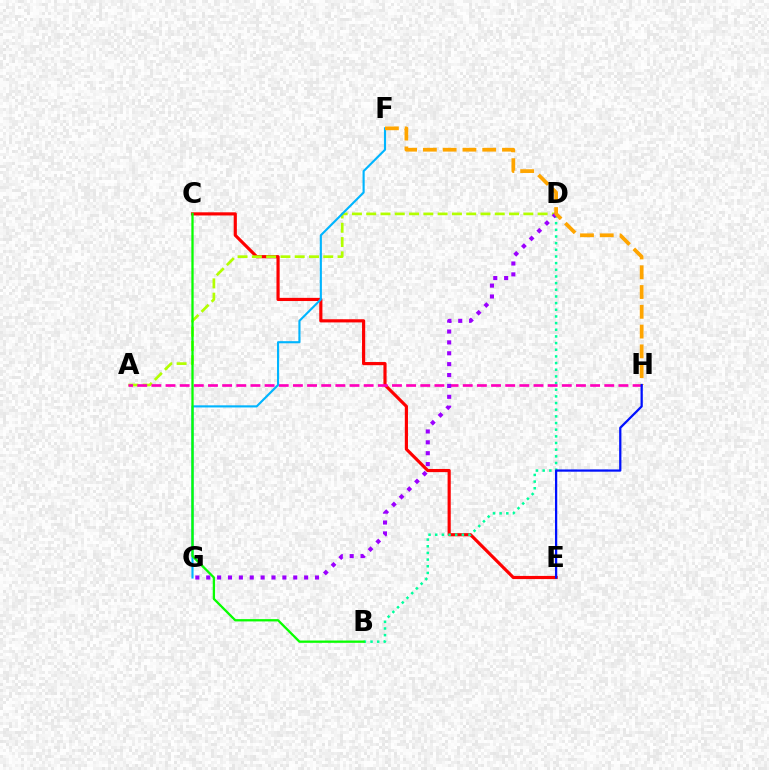{('C', 'E'): [{'color': '#ff0000', 'line_style': 'solid', 'thickness': 2.28}], ('B', 'D'): [{'color': '#00ff9d', 'line_style': 'dotted', 'thickness': 1.81}], ('A', 'D'): [{'color': '#b3ff00', 'line_style': 'dashed', 'thickness': 1.94}], ('A', 'H'): [{'color': '#ff00bd', 'line_style': 'dashed', 'thickness': 1.92}], ('D', 'G'): [{'color': '#9b00ff', 'line_style': 'dotted', 'thickness': 2.96}], ('F', 'G'): [{'color': '#00b5ff', 'line_style': 'solid', 'thickness': 1.53}], ('F', 'H'): [{'color': '#ffa500', 'line_style': 'dashed', 'thickness': 2.69}], ('B', 'C'): [{'color': '#08ff00', 'line_style': 'solid', 'thickness': 1.65}], ('E', 'H'): [{'color': '#0010ff', 'line_style': 'solid', 'thickness': 1.63}]}